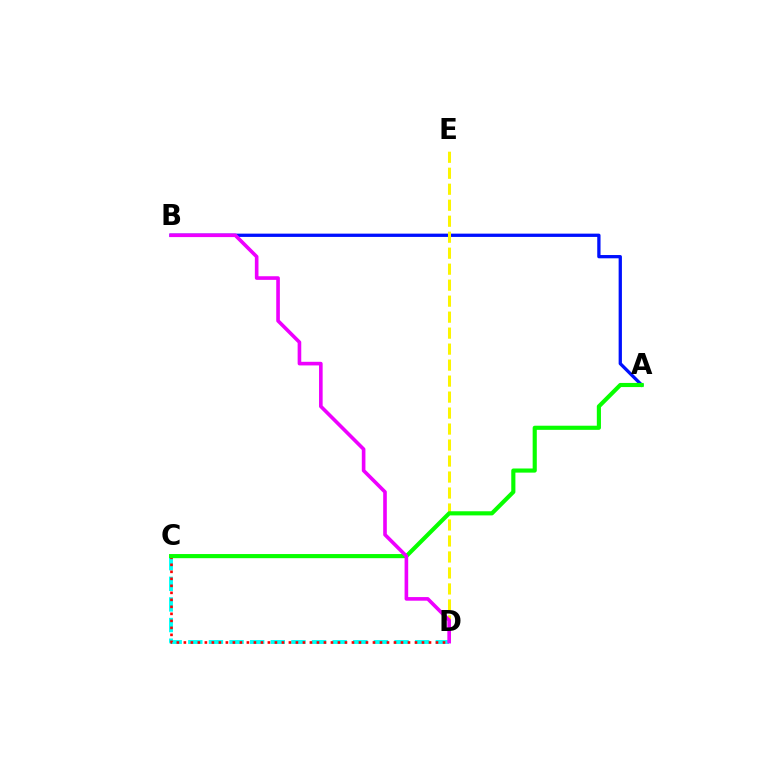{('A', 'B'): [{'color': '#0010ff', 'line_style': 'solid', 'thickness': 2.36}], ('C', 'D'): [{'color': '#00fff6', 'line_style': 'dashed', 'thickness': 2.8}, {'color': '#ff0000', 'line_style': 'dotted', 'thickness': 1.9}], ('D', 'E'): [{'color': '#fcf500', 'line_style': 'dashed', 'thickness': 2.17}], ('A', 'C'): [{'color': '#08ff00', 'line_style': 'solid', 'thickness': 2.98}], ('B', 'D'): [{'color': '#ee00ff', 'line_style': 'solid', 'thickness': 2.61}]}